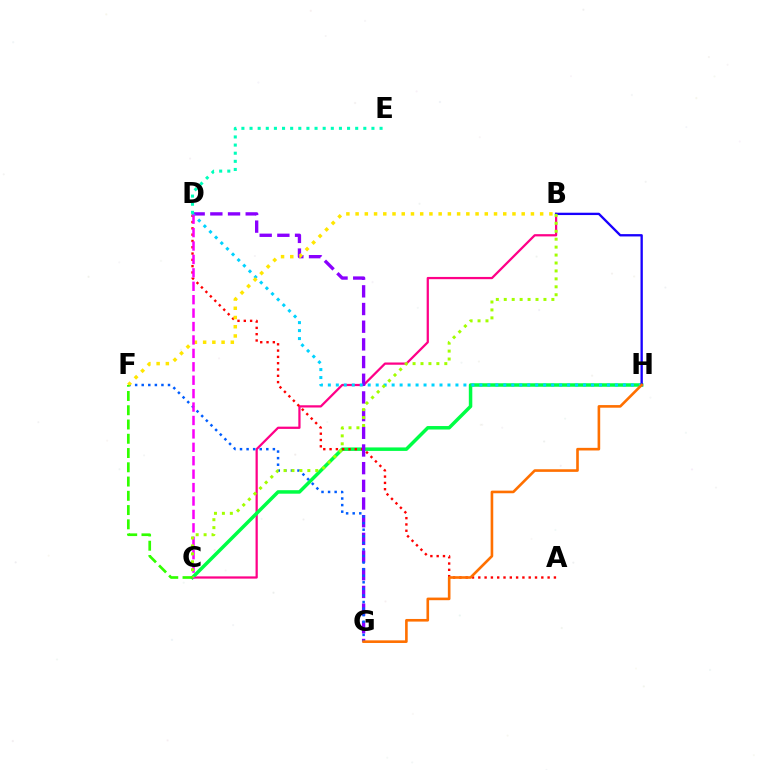{('B', 'C'): [{'color': '#ff0088', 'line_style': 'solid', 'thickness': 1.62}, {'color': '#a2ff00', 'line_style': 'dotted', 'thickness': 2.16}], ('C', 'H'): [{'color': '#00ff45', 'line_style': 'solid', 'thickness': 2.51}], ('A', 'D'): [{'color': '#ff0000', 'line_style': 'dotted', 'thickness': 1.71}], ('D', 'G'): [{'color': '#8a00ff', 'line_style': 'dashed', 'thickness': 2.4}], ('D', 'H'): [{'color': '#00d3ff', 'line_style': 'dotted', 'thickness': 2.17}], ('F', 'G'): [{'color': '#005dff', 'line_style': 'dotted', 'thickness': 1.79}], ('B', 'F'): [{'color': '#ffe600', 'line_style': 'dotted', 'thickness': 2.51}], ('C', 'D'): [{'color': '#fa00f9', 'line_style': 'dashed', 'thickness': 1.82}], ('B', 'H'): [{'color': '#1900ff', 'line_style': 'solid', 'thickness': 1.68}], ('C', 'F'): [{'color': '#31ff00', 'line_style': 'dashed', 'thickness': 1.94}], ('G', 'H'): [{'color': '#ff7000', 'line_style': 'solid', 'thickness': 1.89}], ('D', 'E'): [{'color': '#00ffbb', 'line_style': 'dotted', 'thickness': 2.21}]}